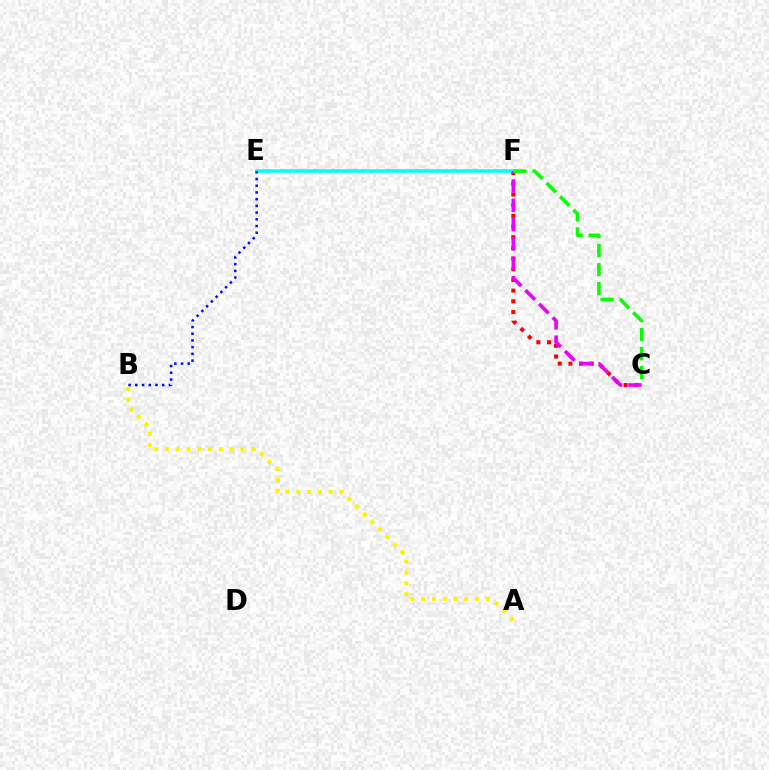{('A', 'B'): [{'color': '#fcf500', 'line_style': 'dotted', 'thickness': 2.93}], ('C', 'F'): [{'color': '#ff0000', 'line_style': 'dotted', 'thickness': 2.9}, {'color': '#ee00ff', 'line_style': 'dashed', 'thickness': 2.62}, {'color': '#08ff00', 'line_style': 'dashed', 'thickness': 2.59}], ('E', 'F'): [{'color': '#00fff6', 'line_style': 'solid', 'thickness': 2.56}], ('B', 'E'): [{'color': '#0010ff', 'line_style': 'dotted', 'thickness': 1.82}]}